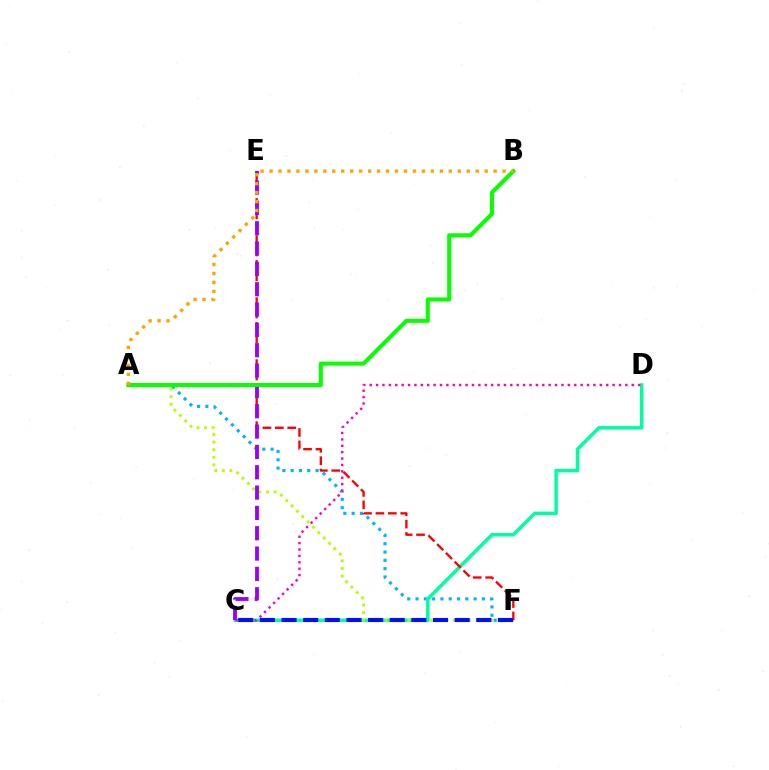{('A', 'F'): [{'color': '#00b5ff', 'line_style': 'dotted', 'thickness': 2.25}, {'color': '#b3ff00', 'line_style': 'dotted', 'thickness': 2.06}], ('C', 'D'): [{'color': '#00ff9d', 'line_style': 'solid', 'thickness': 2.5}, {'color': '#ff00bd', 'line_style': 'dotted', 'thickness': 1.74}], ('E', 'F'): [{'color': '#ff0000', 'line_style': 'dashed', 'thickness': 1.68}], ('C', 'F'): [{'color': '#0010ff', 'line_style': 'dashed', 'thickness': 2.94}], ('C', 'E'): [{'color': '#9b00ff', 'line_style': 'dashed', 'thickness': 2.76}], ('A', 'B'): [{'color': '#08ff00', 'line_style': 'solid', 'thickness': 2.91}, {'color': '#ffa500', 'line_style': 'dotted', 'thickness': 2.44}]}